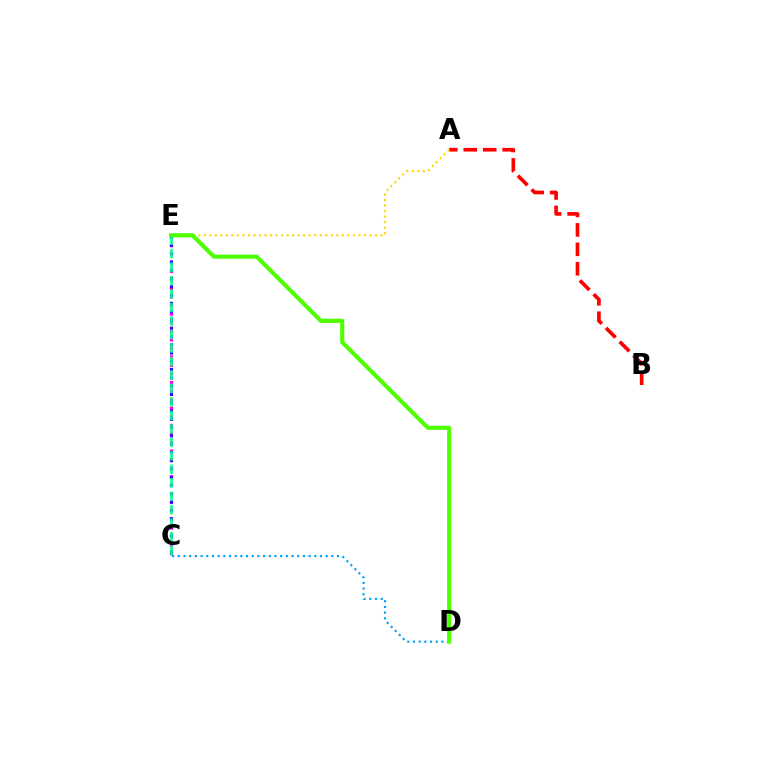{('C', 'E'): [{'color': '#ff00ed', 'line_style': 'dotted', 'thickness': 2.33}, {'color': '#3700ff', 'line_style': 'dotted', 'thickness': 2.25}, {'color': '#00ff86', 'line_style': 'dashed', 'thickness': 1.83}], ('C', 'D'): [{'color': '#009eff', 'line_style': 'dotted', 'thickness': 1.54}], ('A', 'B'): [{'color': '#ff0000', 'line_style': 'dashed', 'thickness': 2.64}], ('A', 'E'): [{'color': '#ffd500', 'line_style': 'dotted', 'thickness': 1.5}], ('D', 'E'): [{'color': '#4fff00', 'line_style': 'solid', 'thickness': 2.97}]}